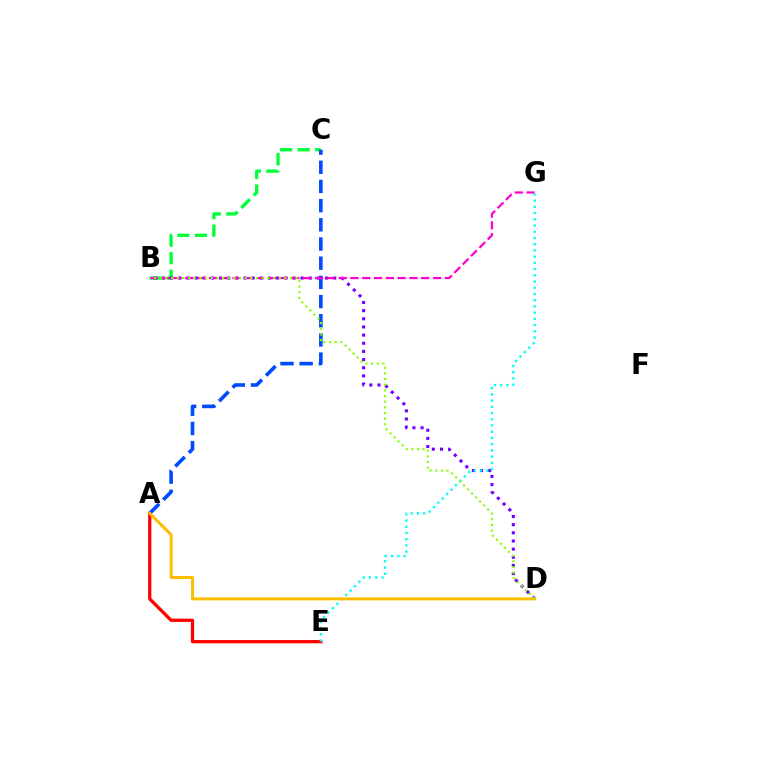{('A', 'E'): [{'color': '#ff0000', 'line_style': 'solid', 'thickness': 2.35}], ('B', 'C'): [{'color': '#00ff39', 'line_style': 'dashed', 'thickness': 2.39}], ('A', 'C'): [{'color': '#004bff', 'line_style': 'dashed', 'thickness': 2.61}], ('B', 'D'): [{'color': '#7200ff', 'line_style': 'dotted', 'thickness': 2.22}, {'color': '#84ff00', 'line_style': 'dotted', 'thickness': 1.54}], ('B', 'G'): [{'color': '#ff00cf', 'line_style': 'dashed', 'thickness': 1.6}], ('E', 'G'): [{'color': '#00fff6', 'line_style': 'dotted', 'thickness': 1.69}], ('A', 'D'): [{'color': '#ffbd00', 'line_style': 'solid', 'thickness': 2.14}]}